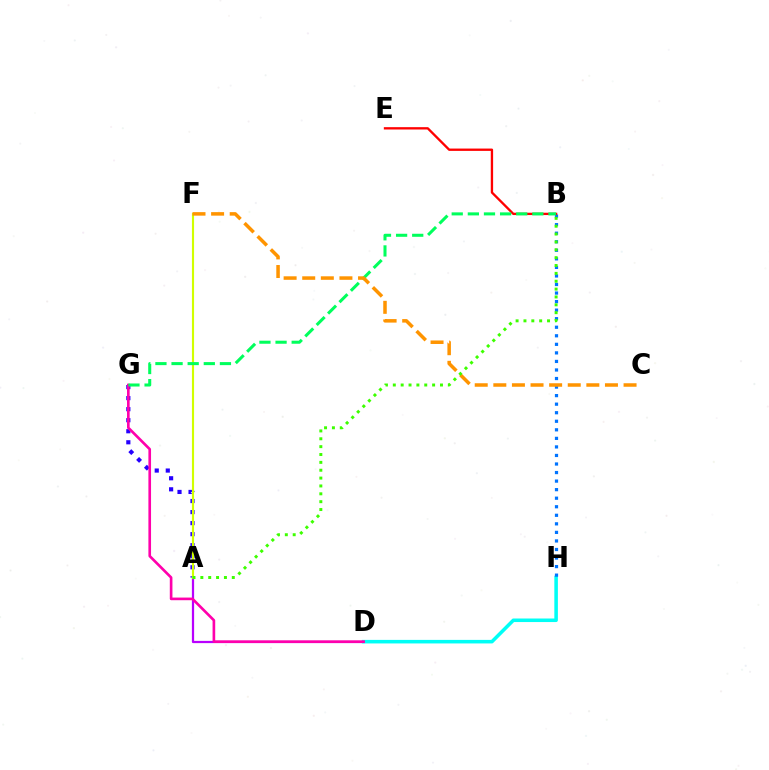{('A', 'D'): [{'color': '#b900ff', 'line_style': 'solid', 'thickness': 1.61}], ('D', 'H'): [{'color': '#00fff6', 'line_style': 'solid', 'thickness': 2.56}], ('B', 'H'): [{'color': '#0074ff', 'line_style': 'dotted', 'thickness': 2.32}], ('A', 'G'): [{'color': '#2500ff', 'line_style': 'dotted', 'thickness': 3.0}], ('B', 'E'): [{'color': '#ff0000', 'line_style': 'solid', 'thickness': 1.68}], ('D', 'G'): [{'color': '#ff00ac', 'line_style': 'solid', 'thickness': 1.9}], ('A', 'F'): [{'color': '#d1ff00', 'line_style': 'solid', 'thickness': 1.54}], ('B', 'G'): [{'color': '#00ff5c', 'line_style': 'dashed', 'thickness': 2.19}], ('C', 'F'): [{'color': '#ff9400', 'line_style': 'dashed', 'thickness': 2.53}], ('A', 'B'): [{'color': '#3dff00', 'line_style': 'dotted', 'thickness': 2.14}]}